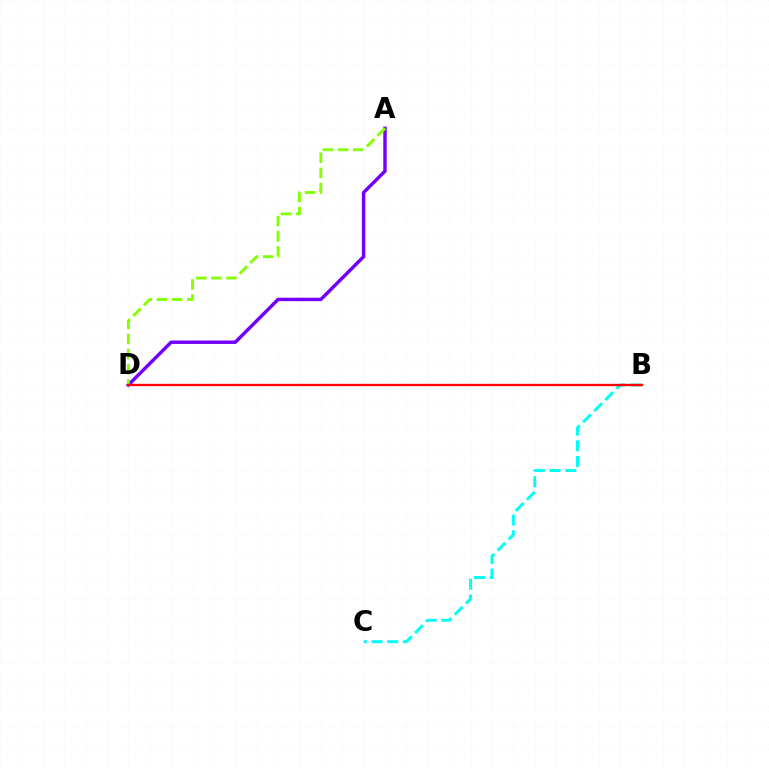{('B', 'C'): [{'color': '#00fff6', 'line_style': 'dashed', 'thickness': 2.14}], ('A', 'D'): [{'color': '#7200ff', 'line_style': 'solid', 'thickness': 2.48}, {'color': '#84ff00', 'line_style': 'dashed', 'thickness': 2.06}], ('B', 'D'): [{'color': '#ff0000', 'line_style': 'solid', 'thickness': 1.68}]}